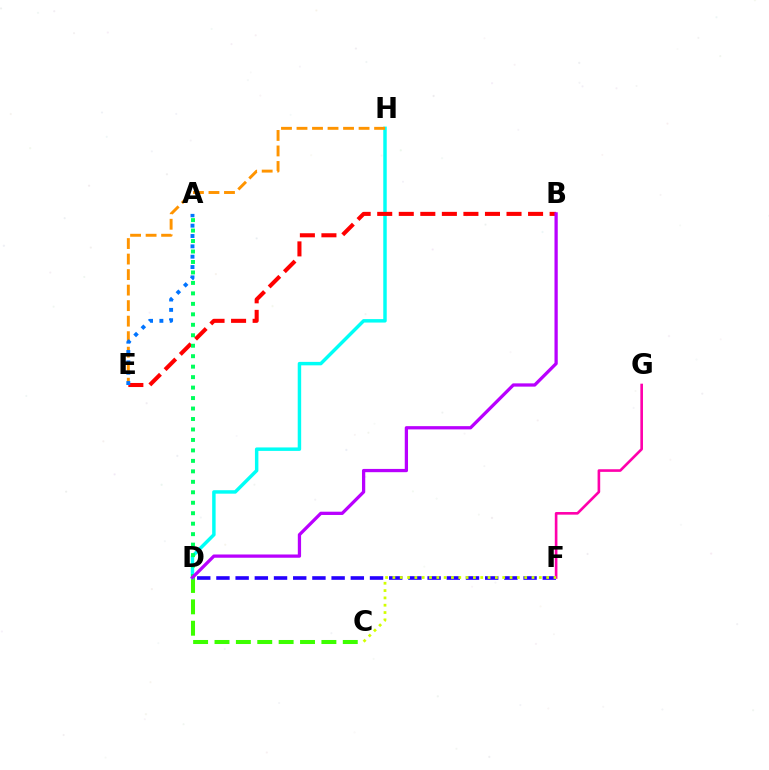{('C', 'D'): [{'color': '#3dff00', 'line_style': 'dashed', 'thickness': 2.9}], ('F', 'G'): [{'color': '#ff00ac', 'line_style': 'solid', 'thickness': 1.89}], ('D', 'H'): [{'color': '#00fff6', 'line_style': 'solid', 'thickness': 2.49}], ('D', 'F'): [{'color': '#2500ff', 'line_style': 'dashed', 'thickness': 2.61}], ('C', 'F'): [{'color': '#d1ff00', 'line_style': 'dotted', 'thickness': 1.99}], ('B', 'E'): [{'color': '#ff0000', 'line_style': 'dashed', 'thickness': 2.93}], ('E', 'H'): [{'color': '#ff9400', 'line_style': 'dashed', 'thickness': 2.11}], ('A', 'D'): [{'color': '#00ff5c', 'line_style': 'dotted', 'thickness': 2.84}], ('A', 'E'): [{'color': '#0074ff', 'line_style': 'dotted', 'thickness': 2.81}], ('B', 'D'): [{'color': '#b900ff', 'line_style': 'solid', 'thickness': 2.35}]}